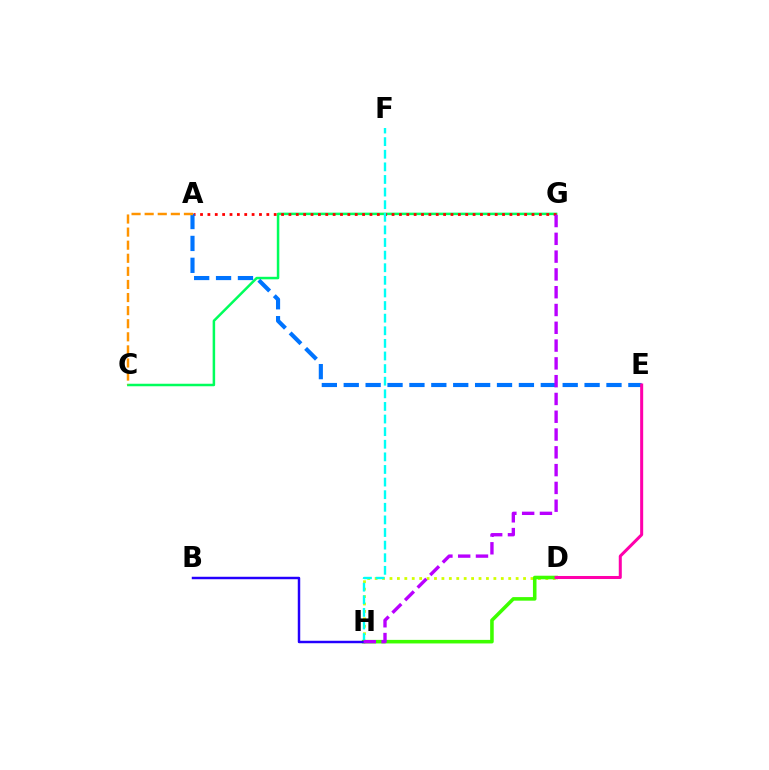{('D', 'H'): [{'color': '#d1ff00', 'line_style': 'dotted', 'thickness': 2.02}, {'color': '#3dff00', 'line_style': 'solid', 'thickness': 2.57}], ('C', 'G'): [{'color': '#00ff5c', 'line_style': 'solid', 'thickness': 1.81}], ('A', 'G'): [{'color': '#ff0000', 'line_style': 'dotted', 'thickness': 2.0}], ('F', 'H'): [{'color': '#00fff6', 'line_style': 'dashed', 'thickness': 1.71}], ('B', 'H'): [{'color': '#2500ff', 'line_style': 'solid', 'thickness': 1.77}], ('A', 'E'): [{'color': '#0074ff', 'line_style': 'dashed', 'thickness': 2.97}], ('G', 'H'): [{'color': '#b900ff', 'line_style': 'dashed', 'thickness': 2.42}], ('D', 'E'): [{'color': '#ff00ac', 'line_style': 'solid', 'thickness': 2.18}], ('A', 'C'): [{'color': '#ff9400', 'line_style': 'dashed', 'thickness': 1.78}]}